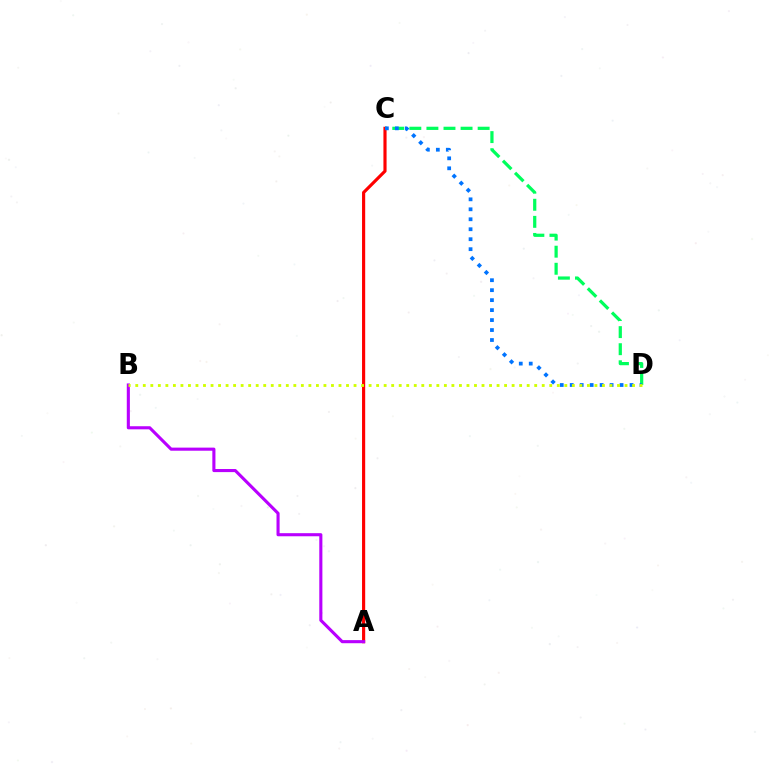{('C', 'D'): [{'color': '#00ff5c', 'line_style': 'dashed', 'thickness': 2.32}, {'color': '#0074ff', 'line_style': 'dotted', 'thickness': 2.71}], ('A', 'C'): [{'color': '#ff0000', 'line_style': 'solid', 'thickness': 2.27}], ('A', 'B'): [{'color': '#b900ff', 'line_style': 'solid', 'thickness': 2.23}], ('B', 'D'): [{'color': '#d1ff00', 'line_style': 'dotted', 'thickness': 2.05}]}